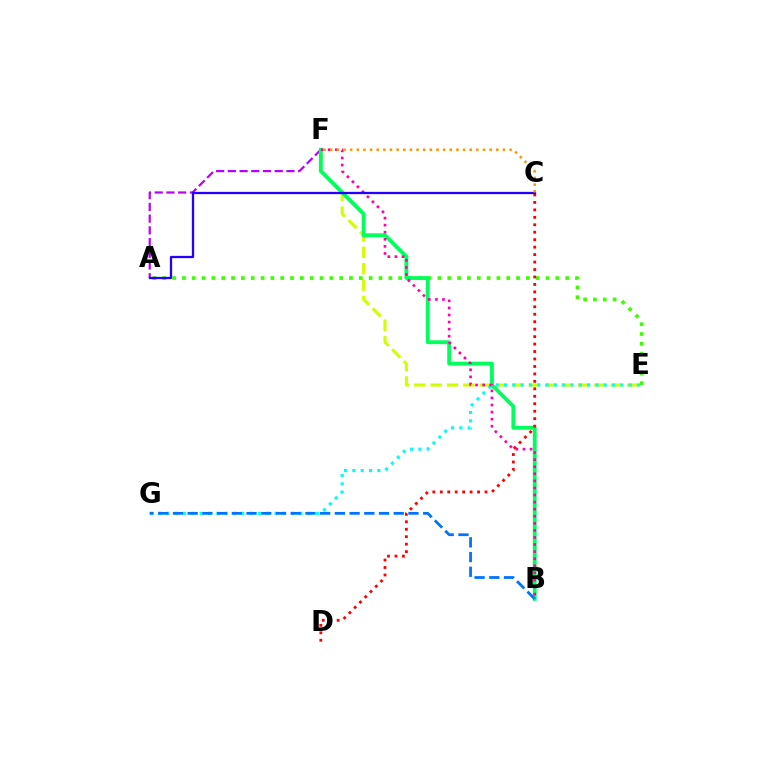{('A', 'F'): [{'color': '#b900ff', 'line_style': 'dashed', 'thickness': 1.59}], ('E', 'F'): [{'color': '#d1ff00', 'line_style': 'dashed', 'thickness': 2.22}], ('E', 'G'): [{'color': '#00fff6', 'line_style': 'dotted', 'thickness': 2.26}], ('A', 'E'): [{'color': '#3dff00', 'line_style': 'dotted', 'thickness': 2.67}], ('B', 'F'): [{'color': '#00ff5c', 'line_style': 'solid', 'thickness': 2.77}, {'color': '#ff00ac', 'line_style': 'dotted', 'thickness': 1.92}], ('C', 'D'): [{'color': '#ff0000', 'line_style': 'dotted', 'thickness': 2.03}], ('B', 'G'): [{'color': '#0074ff', 'line_style': 'dashed', 'thickness': 2.0}], ('A', 'C'): [{'color': '#2500ff', 'line_style': 'solid', 'thickness': 1.65}], ('C', 'F'): [{'color': '#ff9400', 'line_style': 'dotted', 'thickness': 1.8}]}